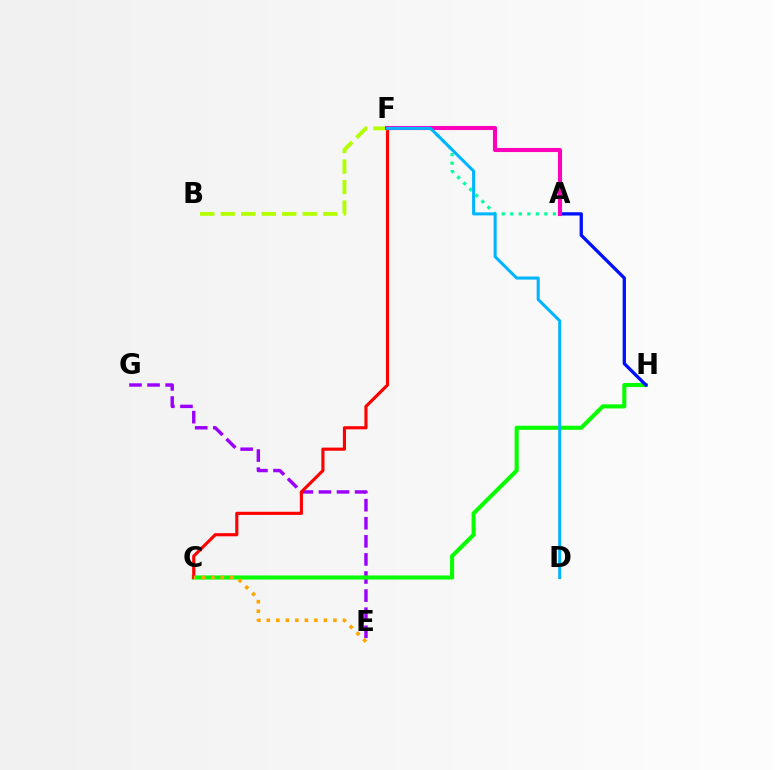{('E', 'G'): [{'color': '#9b00ff', 'line_style': 'dashed', 'thickness': 2.46}], ('A', 'F'): [{'color': '#00ff9d', 'line_style': 'dotted', 'thickness': 2.32}, {'color': '#ff00bd', 'line_style': 'solid', 'thickness': 2.94}], ('C', 'H'): [{'color': '#08ff00', 'line_style': 'solid', 'thickness': 2.95}], ('C', 'F'): [{'color': '#ff0000', 'line_style': 'solid', 'thickness': 2.26}], ('A', 'H'): [{'color': '#0010ff', 'line_style': 'solid', 'thickness': 2.37}], ('C', 'E'): [{'color': '#ffa500', 'line_style': 'dotted', 'thickness': 2.59}], ('B', 'F'): [{'color': '#b3ff00', 'line_style': 'dashed', 'thickness': 2.79}], ('D', 'F'): [{'color': '#00b5ff', 'line_style': 'solid', 'thickness': 2.2}]}